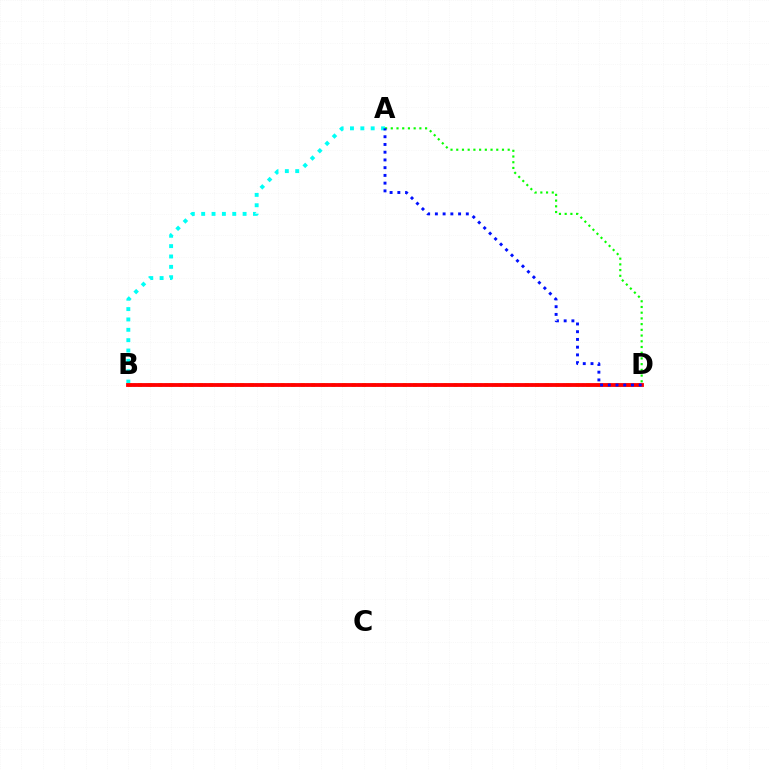{('A', 'B'): [{'color': '#00fff6', 'line_style': 'dotted', 'thickness': 2.81}], ('B', 'D'): [{'color': '#ee00ff', 'line_style': 'dotted', 'thickness': 1.74}, {'color': '#fcf500', 'line_style': 'dotted', 'thickness': 2.77}, {'color': '#ff0000', 'line_style': 'solid', 'thickness': 2.75}], ('A', 'D'): [{'color': '#08ff00', 'line_style': 'dotted', 'thickness': 1.55}, {'color': '#0010ff', 'line_style': 'dotted', 'thickness': 2.1}]}